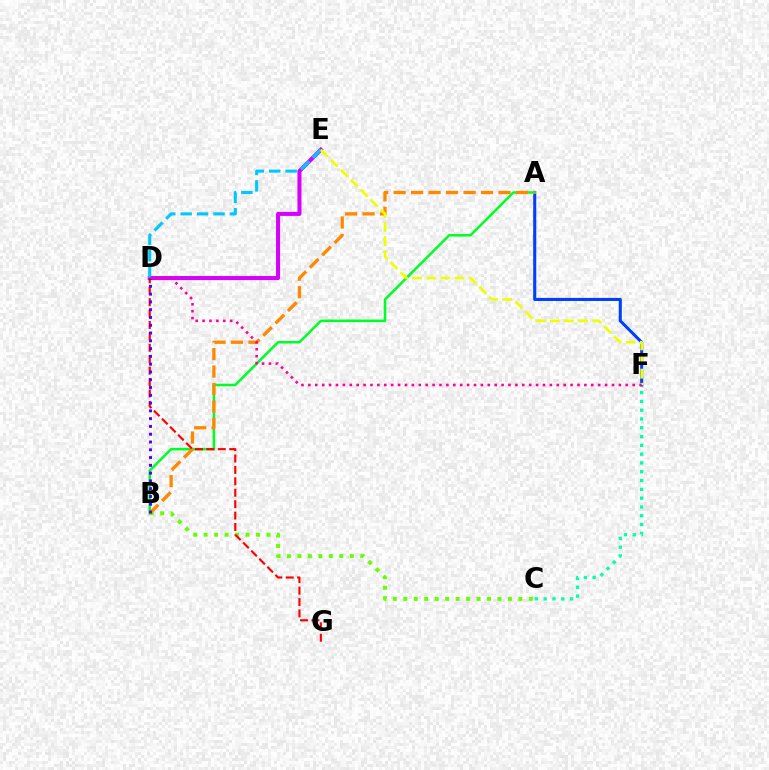{('A', 'F'): [{'color': '#003fff', 'line_style': 'solid', 'thickness': 2.21}], ('A', 'B'): [{'color': '#00ff27', 'line_style': 'solid', 'thickness': 1.83}, {'color': '#ff8800', 'line_style': 'dashed', 'thickness': 2.37}], ('B', 'C'): [{'color': '#66ff00', 'line_style': 'dotted', 'thickness': 2.84}], ('D', 'E'): [{'color': '#d600ff', 'line_style': 'solid', 'thickness': 2.91}, {'color': '#00c7ff', 'line_style': 'dashed', 'thickness': 2.23}], ('D', 'G'): [{'color': '#ff0000', 'line_style': 'dashed', 'thickness': 1.55}], ('B', 'D'): [{'color': '#4f00ff', 'line_style': 'dotted', 'thickness': 2.11}], ('E', 'F'): [{'color': '#eeff00', 'line_style': 'dashed', 'thickness': 1.92}], ('C', 'F'): [{'color': '#00ffaf', 'line_style': 'dotted', 'thickness': 2.39}], ('D', 'F'): [{'color': '#ff00a0', 'line_style': 'dotted', 'thickness': 1.87}]}